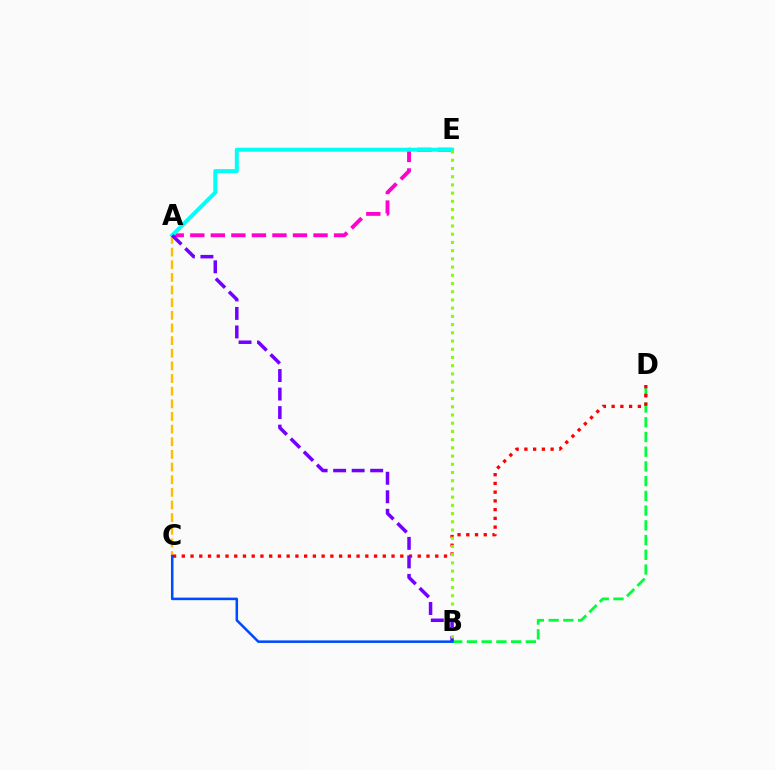{('A', 'E'): [{'color': '#ff00cf', 'line_style': 'dashed', 'thickness': 2.79}, {'color': '#00fff6', 'line_style': 'solid', 'thickness': 2.88}], ('B', 'D'): [{'color': '#00ff39', 'line_style': 'dashed', 'thickness': 2.0}], ('A', 'C'): [{'color': '#ffbd00', 'line_style': 'dashed', 'thickness': 1.72}], ('C', 'D'): [{'color': '#ff0000', 'line_style': 'dotted', 'thickness': 2.37}], ('A', 'B'): [{'color': '#7200ff', 'line_style': 'dashed', 'thickness': 2.52}], ('B', 'E'): [{'color': '#84ff00', 'line_style': 'dotted', 'thickness': 2.23}], ('B', 'C'): [{'color': '#004bff', 'line_style': 'solid', 'thickness': 1.83}]}